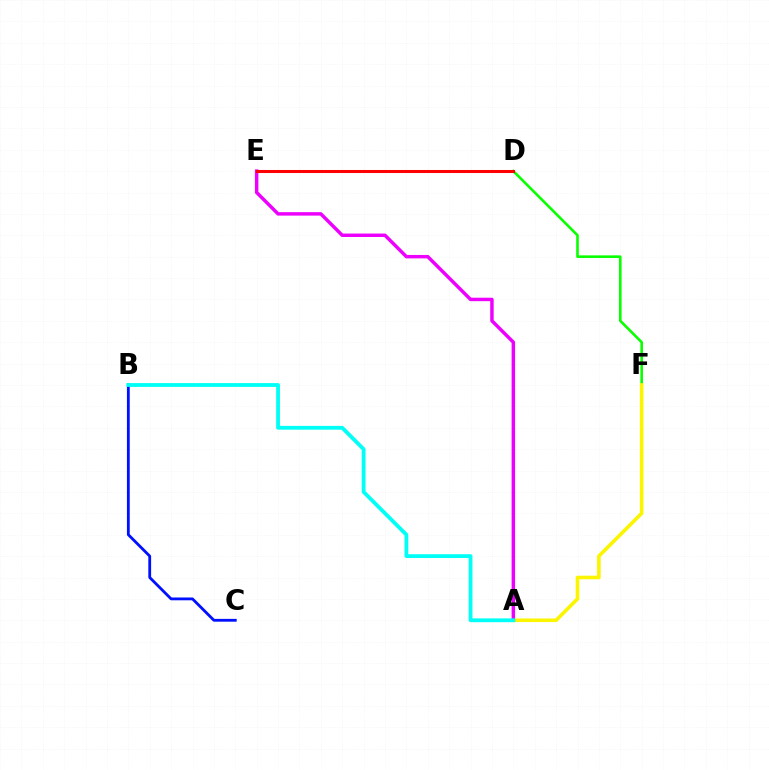{('D', 'F'): [{'color': '#08ff00', 'line_style': 'solid', 'thickness': 1.87}], ('A', 'F'): [{'color': '#fcf500', 'line_style': 'solid', 'thickness': 2.59}], ('B', 'C'): [{'color': '#0010ff', 'line_style': 'solid', 'thickness': 2.02}], ('A', 'E'): [{'color': '#ee00ff', 'line_style': 'solid', 'thickness': 2.49}], ('D', 'E'): [{'color': '#ff0000', 'line_style': 'solid', 'thickness': 2.2}], ('A', 'B'): [{'color': '#00fff6', 'line_style': 'solid', 'thickness': 2.73}]}